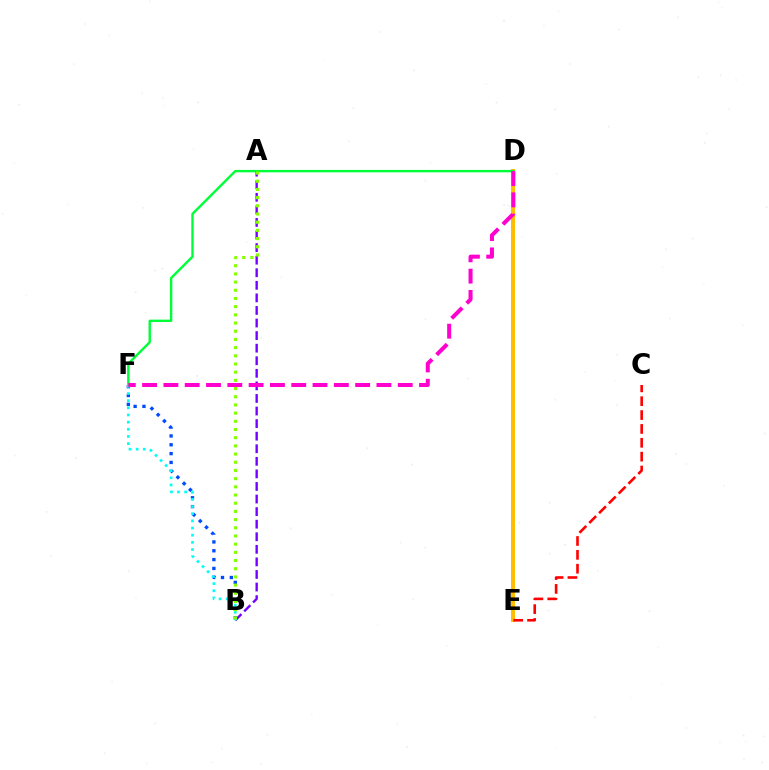{('D', 'E'): [{'color': '#ffbd00', 'line_style': 'solid', 'thickness': 2.9}], ('C', 'E'): [{'color': '#ff0000', 'line_style': 'dashed', 'thickness': 1.88}], ('A', 'B'): [{'color': '#7200ff', 'line_style': 'dashed', 'thickness': 1.71}, {'color': '#84ff00', 'line_style': 'dotted', 'thickness': 2.23}], ('B', 'F'): [{'color': '#004bff', 'line_style': 'dotted', 'thickness': 2.4}, {'color': '#00fff6', 'line_style': 'dotted', 'thickness': 1.95}], ('D', 'F'): [{'color': '#00ff39', 'line_style': 'solid', 'thickness': 1.73}, {'color': '#ff00cf', 'line_style': 'dashed', 'thickness': 2.89}]}